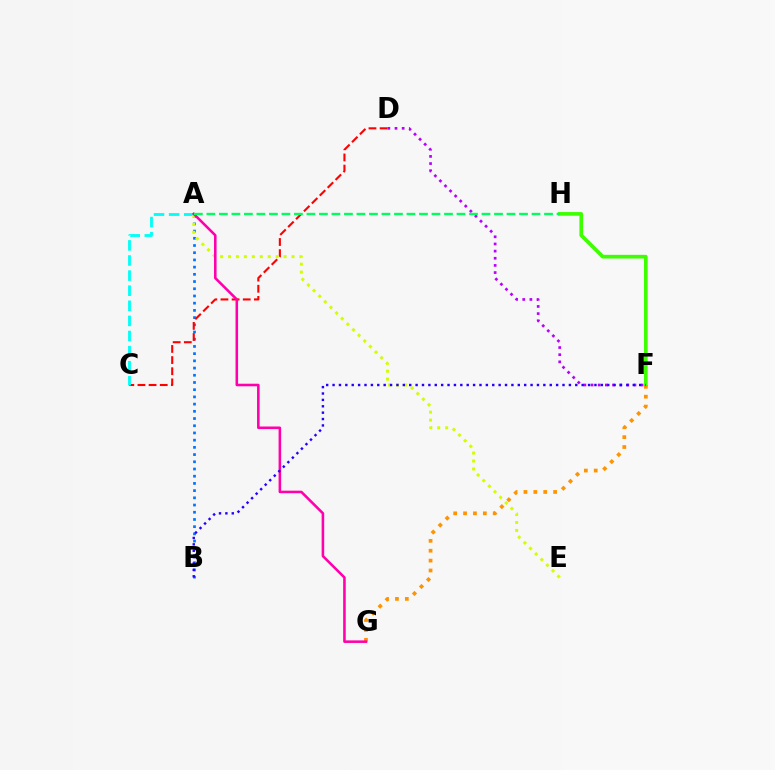{('A', 'B'): [{'color': '#0074ff', 'line_style': 'dotted', 'thickness': 1.96}], ('C', 'D'): [{'color': '#ff0000', 'line_style': 'dashed', 'thickness': 1.51}], ('A', 'C'): [{'color': '#00fff6', 'line_style': 'dashed', 'thickness': 2.05}], ('F', 'H'): [{'color': '#3dff00', 'line_style': 'solid', 'thickness': 2.64}], ('F', 'G'): [{'color': '#ff9400', 'line_style': 'dotted', 'thickness': 2.69}], ('D', 'F'): [{'color': '#b900ff', 'line_style': 'dotted', 'thickness': 1.94}], ('A', 'E'): [{'color': '#d1ff00', 'line_style': 'dotted', 'thickness': 2.16}], ('A', 'G'): [{'color': '#ff00ac', 'line_style': 'solid', 'thickness': 1.85}], ('B', 'F'): [{'color': '#2500ff', 'line_style': 'dotted', 'thickness': 1.74}], ('A', 'H'): [{'color': '#00ff5c', 'line_style': 'dashed', 'thickness': 1.7}]}